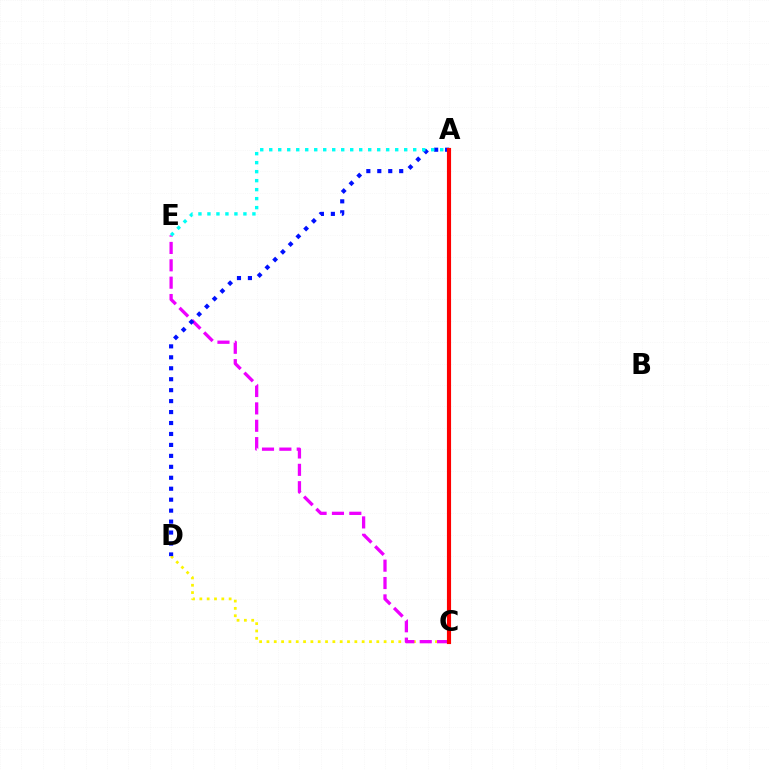{('C', 'D'): [{'color': '#fcf500', 'line_style': 'dotted', 'thickness': 1.99}], ('C', 'E'): [{'color': '#ee00ff', 'line_style': 'dashed', 'thickness': 2.36}], ('A', 'D'): [{'color': '#0010ff', 'line_style': 'dotted', 'thickness': 2.98}], ('A', 'C'): [{'color': '#08ff00', 'line_style': 'dashed', 'thickness': 2.03}, {'color': '#ff0000', 'line_style': 'solid', 'thickness': 2.98}], ('A', 'E'): [{'color': '#00fff6', 'line_style': 'dotted', 'thickness': 2.44}]}